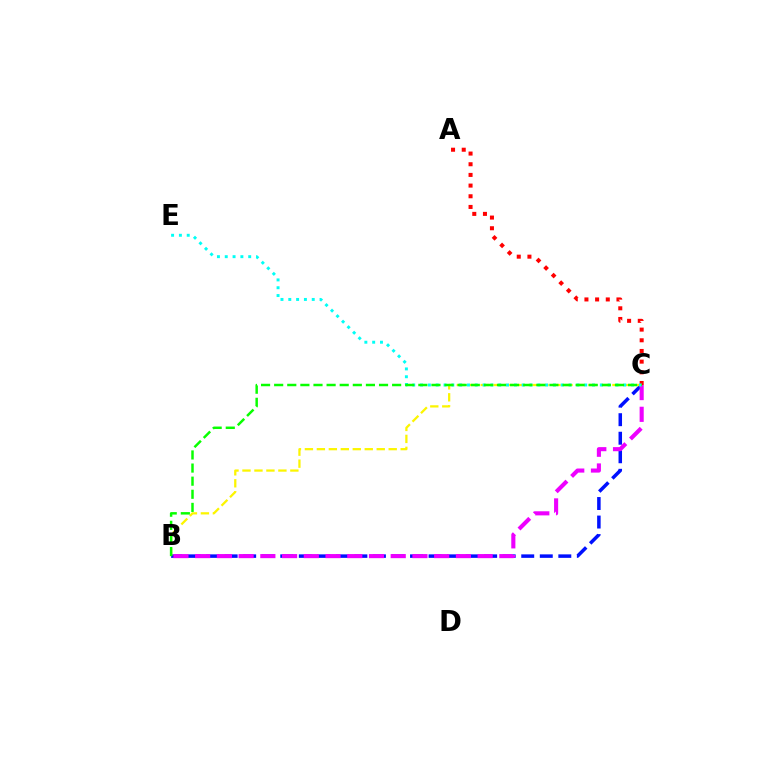{('B', 'C'): [{'color': '#0010ff', 'line_style': 'dashed', 'thickness': 2.52}, {'color': '#ee00ff', 'line_style': 'dashed', 'thickness': 2.95}, {'color': '#fcf500', 'line_style': 'dashed', 'thickness': 1.63}, {'color': '#08ff00', 'line_style': 'dashed', 'thickness': 1.78}], ('A', 'C'): [{'color': '#ff0000', 'line_style': 'dotted', 'thickness': 2.9}], ('C', 'E'): [{'color': '#00fff6', 'line_style': 'dotted', 'thickness': 2.12}]}